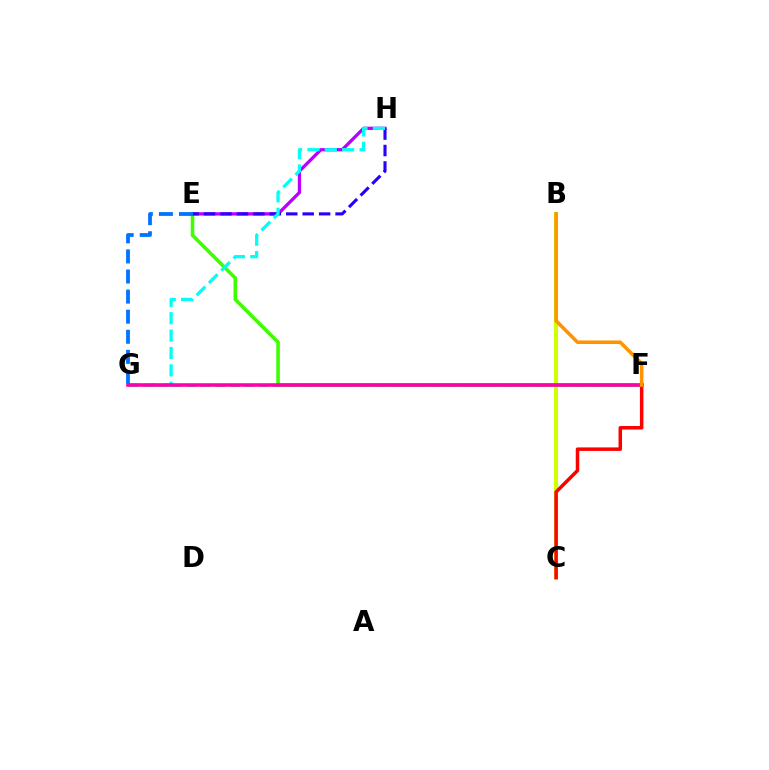{('B', 'C'): [{'color': '#d1ff00', 'line_style': 'solid', 'thickness': 2.94}], ('F', 'G'): [{'color': '#00ff5c', 'line_style': 'dashed', 'thickness': 1.96}, {'color': '#ff00ac', 'line_style': 'solid', 'thickness': 2.58}], ('C', 'F'): [{'color': '#ff0000', 'line_style': 'solid', 'thickness': 2.52}], ('E', 'F'): [{'color': '#3dff00', 'line_style': 'solid', 'thickness': 2.58}], ('E', 'H'): [{'color': '#b900ff', 'line_style': 'solid', 'thickness': 2.36}, {'color': '#2500ff', 'line_style': 'dashed', 'thickness': 2.23}], ('G', 'H'): [{'color': '#00fff6', 'line_style': 'dashed', 'thickness': 2.36}], ('E', 'G'): [{'color': '#0074ff', 'line_style': 'dashed', 'thickness': 2.73}], ('B', 'F'): [{'color': '#ff9400', 'line_style': 'solid', 'thickness': 2.55}]}